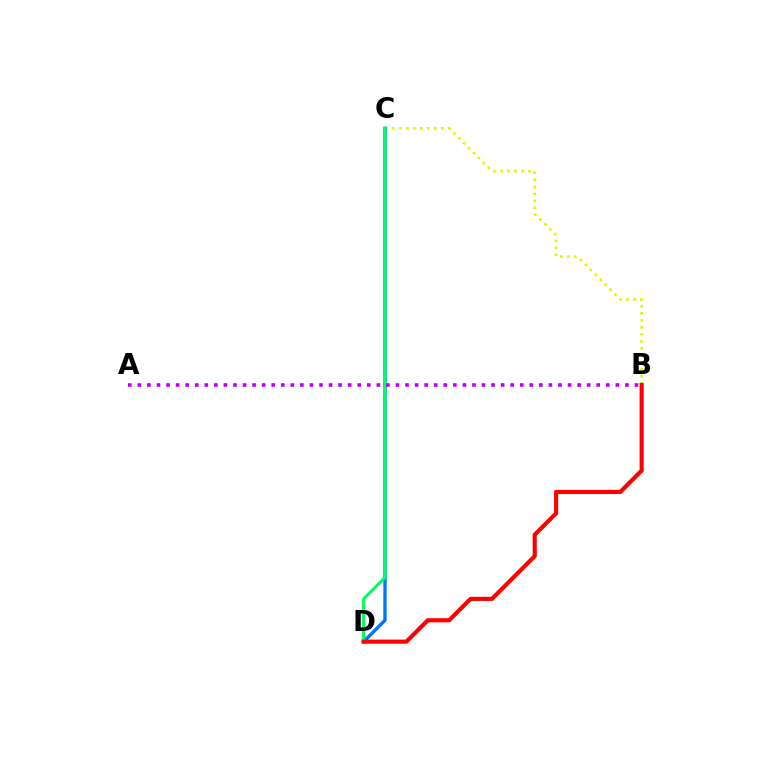{('B', 'C'): [{'color': '#d1ff00', 'line_style': 'dotted', 'thickness': 1.9}], ('C', 'D'): [{'color': '#0074ff', 'line_style': 'solid', 'thickness': 2.41}, {'color': '#00ff5c', 'line_style': 'solid', 'thickness': 2.21}], ('A', 'B'): [{'color': '#b900ff', 'line_style': 'dotted', 'thickness': 2.6}], ('B', 'D'): [{'color': '#ff0000', 'line_style': 'solid', 'thickness': 2.99}]}